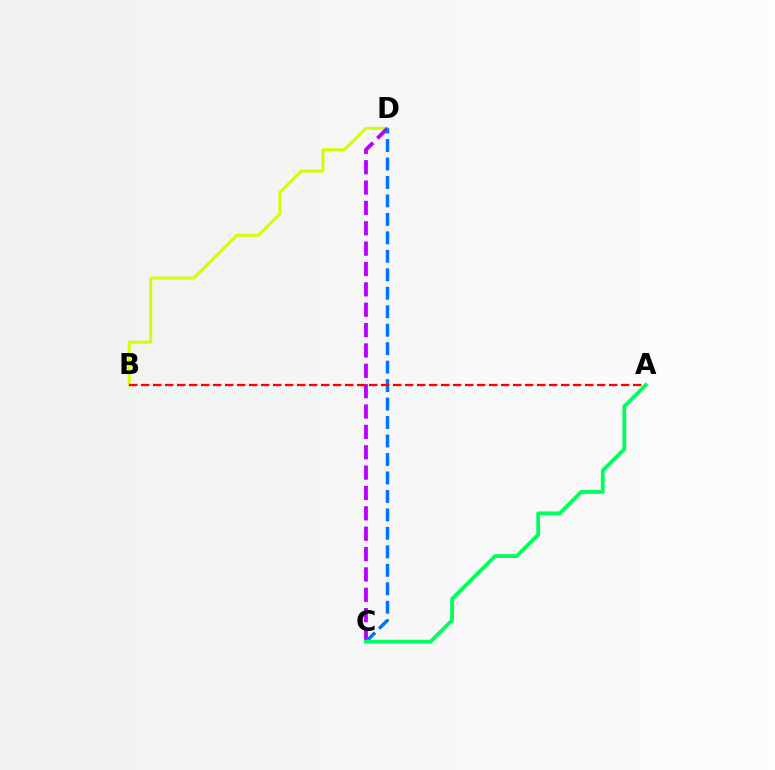{('B', 'D'): [{'color': '#d1ff00', 'line_style': 'solid', 'thickness': 2.16}], ('C', 'D'): [{'color': '#b900ff', 'line_style': 'dashed', 'thickness': 2.77}, {'color': '#0074ff', 'line_style': 'dashed', 'thickness': 2.51}], ('A', 'B'): [{'color': '#ff0000', 'line_style': 'dashed', 'thickness': 1.63}], ('A', 'C'): [{'color': '#00ff5c', 'line_style': 'solid', 'thickness': 2.74}]}